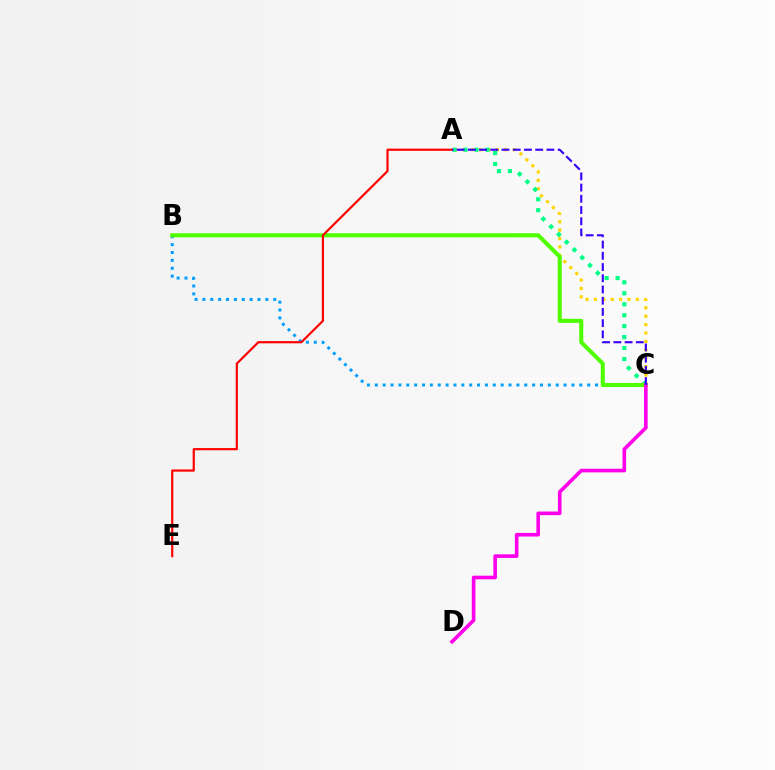{('A', 'C'): [{'color': '#ffd500', 'line_style': 'dotted', 'thickness': 2.28}, {'color': '#00ff86', 'line_style': 'dotted', 'thickness': 2.98}, {'color': '#3700ff', 'line_style': 'dashed', 'thickness': 1.52}], ('B', 'C'): [{'color': '#009eff', 'line_style': 'dotted', 'thickness': 2.14}, {'color': '#4fff00', 'line_style': 'solid', 'thickness': 2.93}], ('C', 'D'): [{'color': '#ff00ed', 'line_style': 'solid', 'thickness': 2.62}], ('A', 'E'): [{'color': '#ff0000', 'line_style': 'solid', 'thickness': 1.57}]}